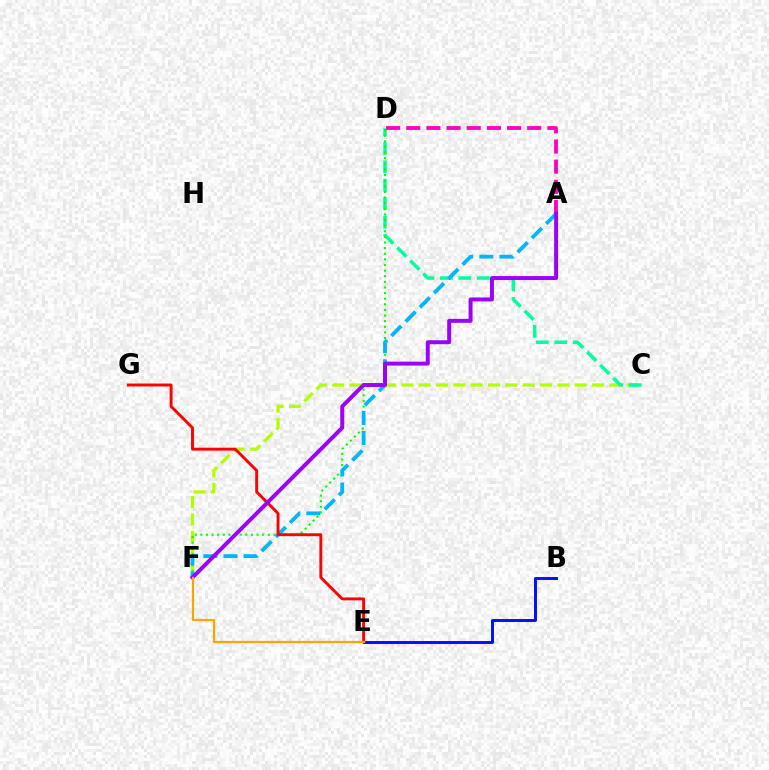{('C', 'F'): [{'color': '#b3ff00', 'line_style': 'dashed', 'thickness': 2.35}], ('C', 'D'): [{'color': '#00ff9d', 'line_style': 'dashed', 'thickness': 2.51}], ('D', 'F'): [{'color': '#08ff00', 'line_style': 'dotted', 'thickness': 1.53}], ('B', 'E'): [{'color': '#0010ff', 'line_style': 'solid', 'thickness': 2.13}], ('A', 'F'): [{'color': '#00b5ff', 'line_style': 'dashed', 'thickness': 2.73}, {'color': '#9b00ff', 'line_style': 'solid', 'thickness': 2.85}], ('A', 'D'): [{'color': '#ff00bd', 'line_style': 'dashed', 'thickness': 2.74}], ('E', 'G'): [{'color': '#ff0000', 'line_style': 'solid', 'thickness': 2.09}], ('E', 'F'): [{'color': '#ffa500', 'line_style': 'solid', 'thickness': 1.62}]}